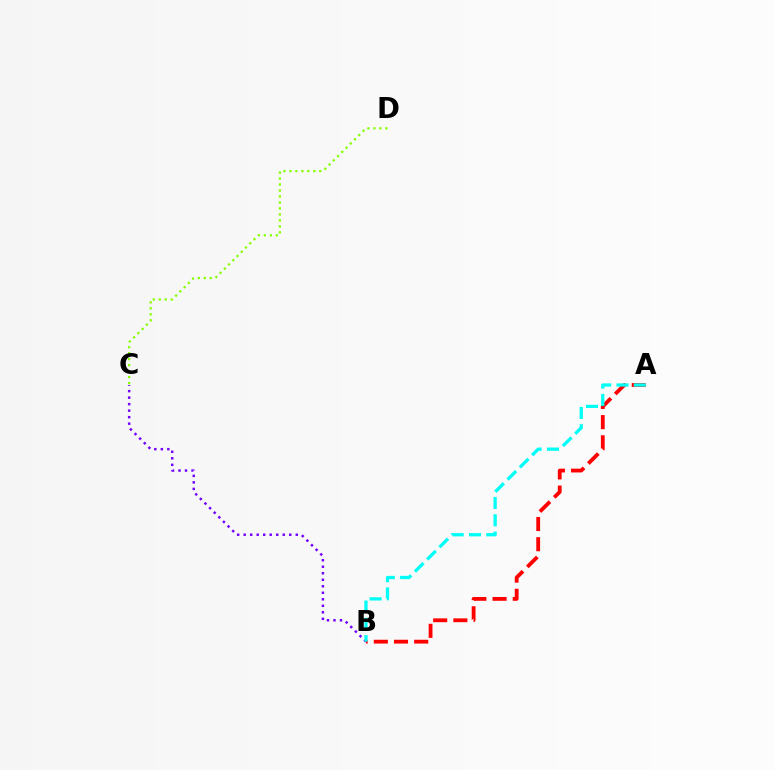{('B', 'C'): [{'color': '#7200ff', 'line_style': 'dotted', 'thickness': 1.77}], ('A', 'B'): [{'color': '#ff0000', 'line_style': 'dashed', 'thickness': 2.74}, {'color': '#00fff6', 'line_style': 'dashed', 'thickness': 2.35}], ('C', 'D'): [{'color': '#84ff00', 'line_style': 'dotted', 'thickness': 1.62}]}